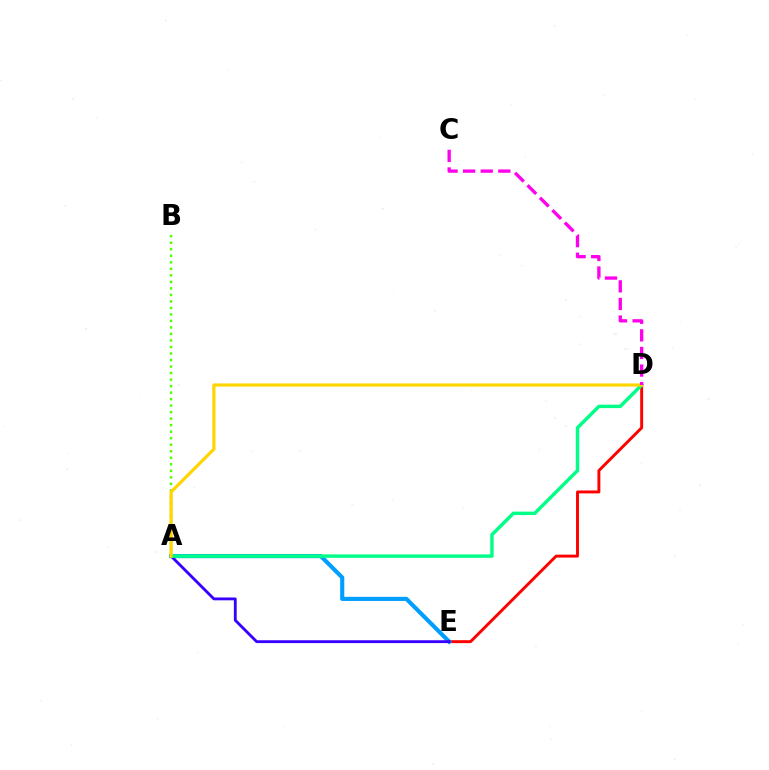{('D', 'E'): [{'color': '#ff0000', 'line_style': 'solid', 'thickness': 2.11}], ('A', 'B'): [{'color': '#4fff00', 'line_style': 'dotted', 'thickness': 1.77}], ('A', 'E'): [{'color': '#009eff', 'line_style': 'solid', 'thickness': 2.97}, {'color': '#3700ff', 'line_style': 'solid', 'thickness': 2.04}], ('A', 'D'): [{'color': '#00ff86', 'line_style': 'solid', 'thickness': 2.47}, {'color': '#ffd500', 'line_style': 'solid', 'thickness': 2.28}], ('C', 'D'): [{'color': '#ff00ed', 'line_style': 'dashed', 'thickness': 2.39}]}